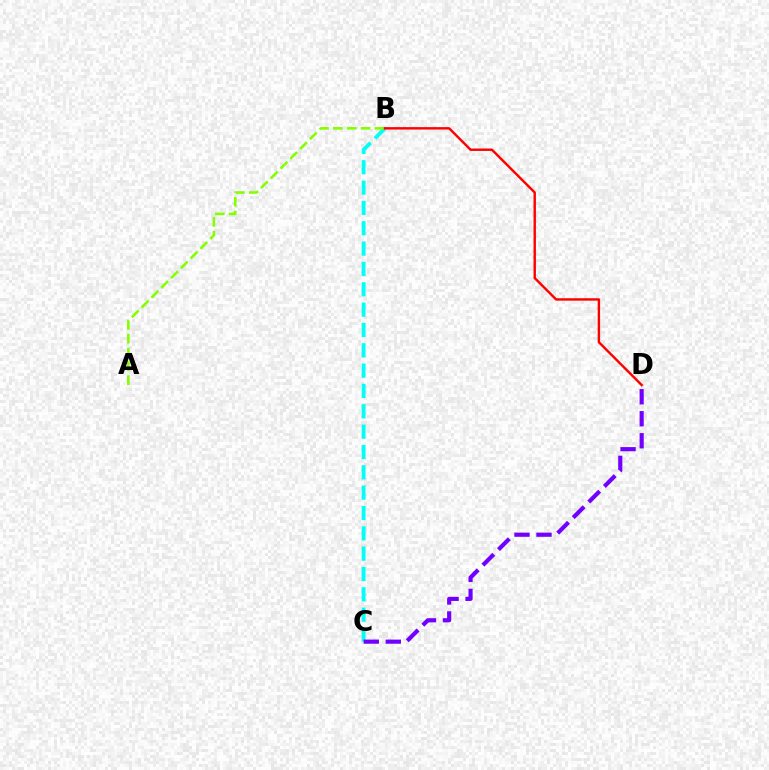{('B', 'C'): [{'color': '#00fff6', 'line_style': 'dashed', 'thickness': 2.76}], ('A', 'B'): [{'color': '#84ff00', 'line_style': 'dashed', 'thickness': 1.88}], ('B', 'D'): [{'color': '#ff0000', 'line_style': 'solid', 'thickness': 1.74}], ('C', 'D'): [{'color': '#7200ff', 'line_style': 'dashed', 'thickness': 2.99}]}